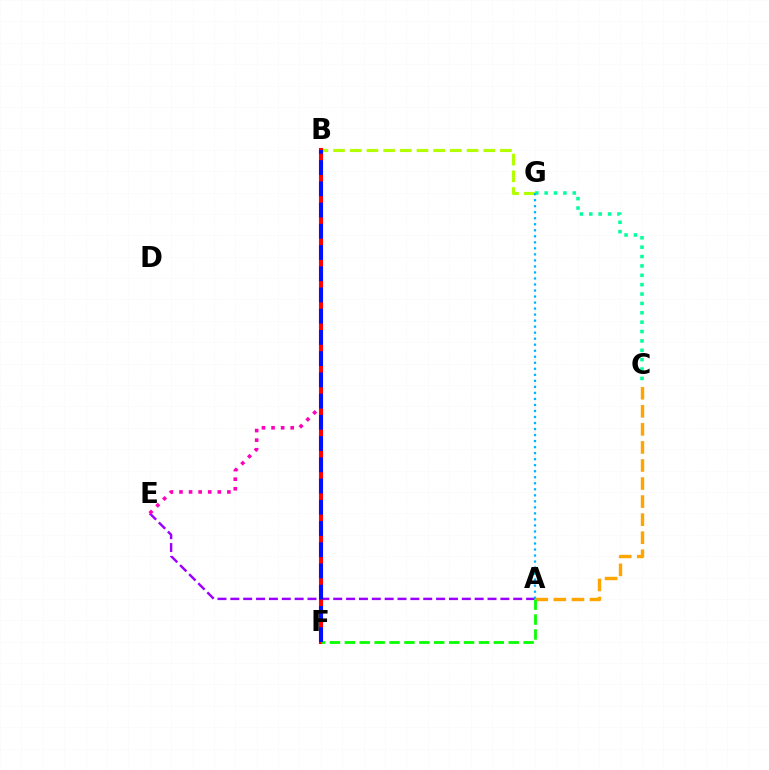{('A', 'C'): [{'color': '#ffa500', 'line_style': 'dashed', 'thickness': 2.45}], ('A', 'E'): [{'color': '#9b00ff', 'line_style': 'dashed', 'thickness': 1.75}], ('B', 'E'): [{'color': '#ff00bd', 'line_style': 'dotted', 'thickness': 2.6}], ('C', 'G'): [{'color': '#00ff9d', 'line_style': 'dotted', 'thickness': 2.55}], ('B', 'G'): [{'color': '#b3ff00', 'line_style': 'dashed', 'thickness': 2.27}], ('B', 'F'): [{'color': '#ff0000', 'line_style': 'solid', 'thickness': 2.96}, {'color': '#0010ff', 'line_style': 'dashed', 'thickness': 2.88}], ('A', 'F'): [{'color': '#08ff00', 'line_style': 'dashed', 'thickness': 2.02}], ('A', 'G'): [{'color': '#00b5ff', 'line_style': 'dotted', 'thickness': 1.64}]}